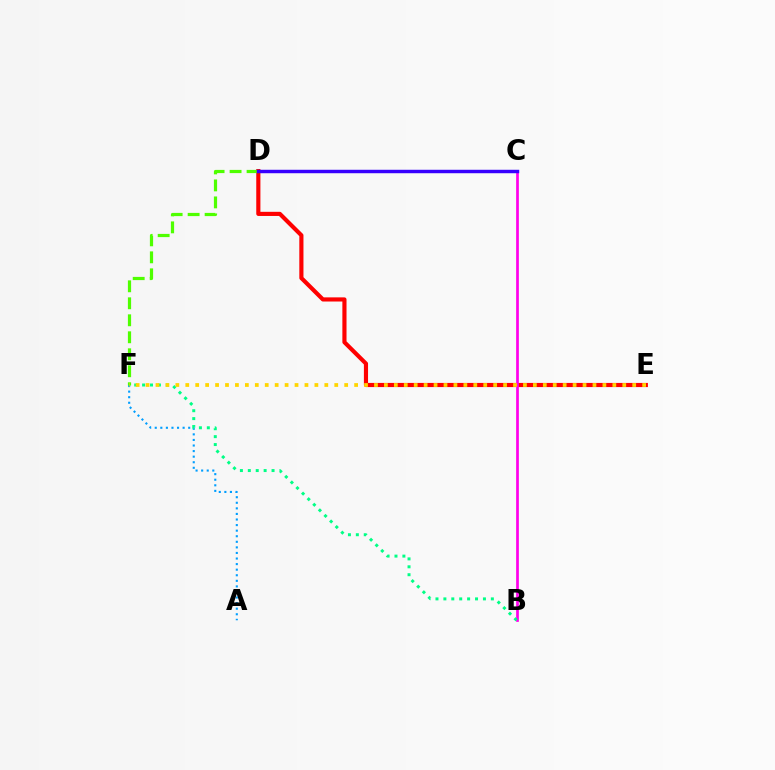{('D', 'E'): [{'color': '#ff0000', 'line_style': 'solid', 'thickness': 2.98}], ('B', 'C'): [{'color': '#ff00ed', 'line_style': 'solid', 'thickness': 1.95}], ('A', 'F'): [{'color': '#009eff', 'line_style': 'dotted', 'thickness': 1.51}], ('D', 'F'): [{'color': '#4fff00', 'line_style': 'dashed', 'thickness': 2.31}], ('C', 'D'): [{'color': '#3700ff', 'line_style': 'solid', 'thickness': 2.48}], ('B', 'F'): [{'color': '#00ff86', 'line_style': 'dotted', 'thickness': 2.15}], ('E', 'F'): [{'color': '#ffd500', 'line_style': 'dotted', 'thickness': 2.7}]}